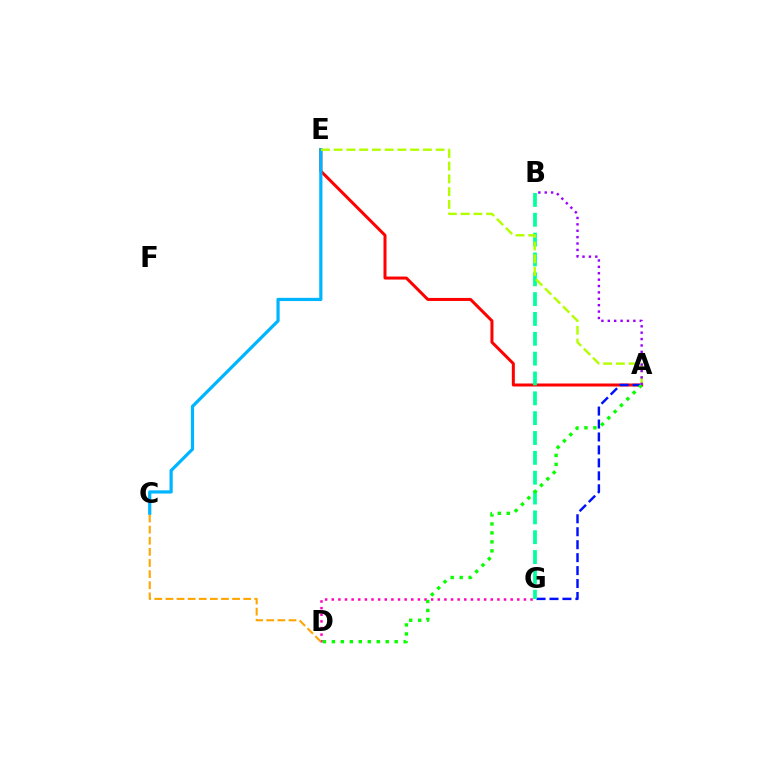{('D', 'G'): [{'color': '#ff00bd', 'line_style': 'dotted', 'thickness': 1.8}], ('A', 'E'): [{'color': '#ff0000', 'line_style': 'solid', 'thickness': 2.17}, {'color': '#b3ff00', 'line_style': 'dashed', 'thickness': 1.73}], ('A', 'G'): [{'color': '#0010ff', 'line_style': 'dashed', 'thickness': 1.76}], ('C', 'E'): [{'color': '#00b5ff', 'line_style': 'solid', 'thickness': 2.31}], ('B', 'G'): [{'color': '#00ff9d', 'line_style': 'dashed', 'thickness': 2.7}], ('C', 'D'): [{'color': '#ffa500', 'line_style': 'dashed', 'thickness': 1.51}], ('A', 'D'): [{'color': '#08ff00', 'line_style': 'dotted', 'thickness': 2.44}], ('A', 'B'): [{'color': '#9b00ff', 'line_style': 'dotted', 'thickness': 1.74}]}